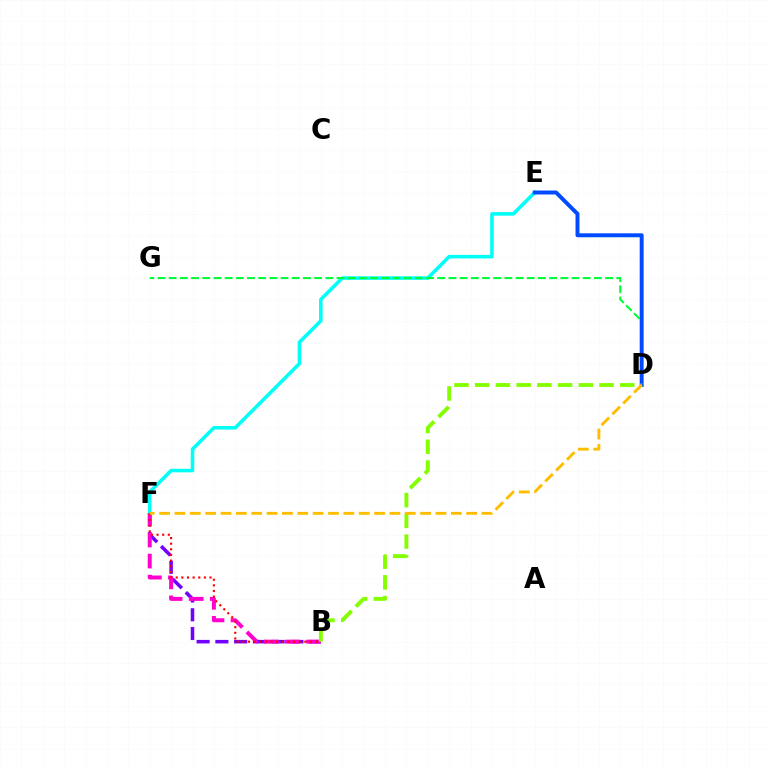{('B', 'F'): [{'color': '#7200ff', 'line_style': 'dashed', 'thickness': 2.55}, {'color': '#ff00cf', 'line_style': 'dashed', 'thickness': 2.86}, {'color': '#ff0000', 'line_style': 'dotted', 'thickness': 1.53}], ('E', 'F'): [{'color': '#00fff6', 'line_style': 'solid', 'thickness': 2.56}], ('D', 'G'): [{'color': '#00ff39', 'line_style': 'dashed', 'thickness': 1.52}], ('D', 'E'): [{'color': '#004bff', 'line_style': 'solid', 'thickness': 2.84}], ('B', 'D'): [{'color': '#84ff00', 'line_style': 'dashed', 'thickness': 2.82}], ('D', 'F'): [{'color': '#ffbd00', 'line_style': 'dashed', 'thickness': 2.09}]}